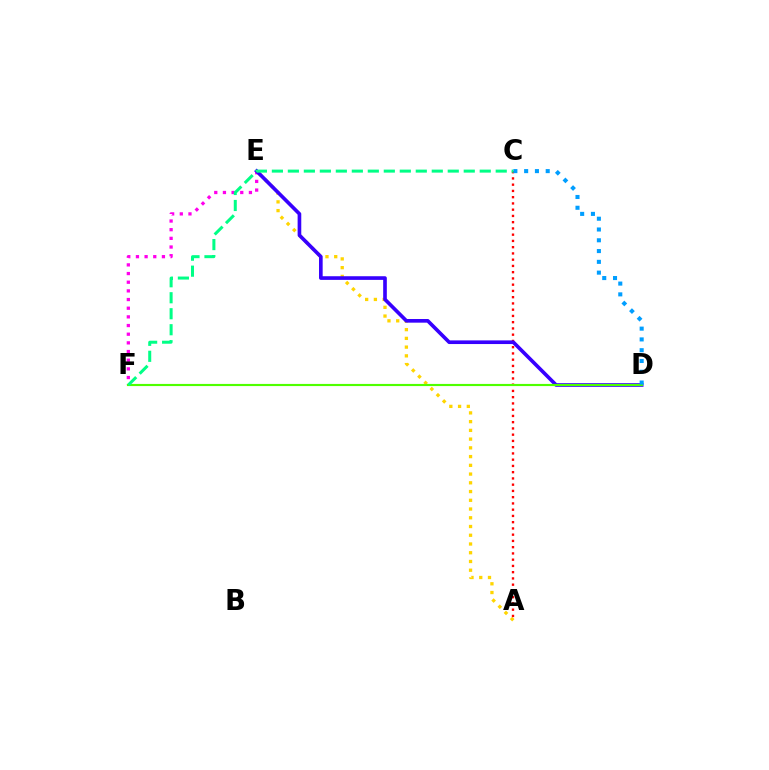{('E', 'F'): [{'color': '#ff00ed', 'line_style': 'dotted', 'thickness': 2.35}], ('A', 'E'): [{'color': '#ffd500', 'line_style': 'dotted', 'thickness': 2.37}], ('A', 'C'): [{'color': '#ff0000', 'line_style': 'dotted', 'thickness': 1.7}], ('D', 'E'): [{'color': '#3700ff', 'line_style': 'solid', 'thickness': 2.63}], ('D', 'F'): [{'color': '#4fff00', 'line_style': 'solid', 'thickness': 1.55}], ('C', 'D'): [{'color': '#009eff', 'line_style': 'dotted', 'thickness': 2.93}], ('C', 'F'): [{'color': '#00ff86', 'line_style': 'dashed', 'thickness': 2.17}]}